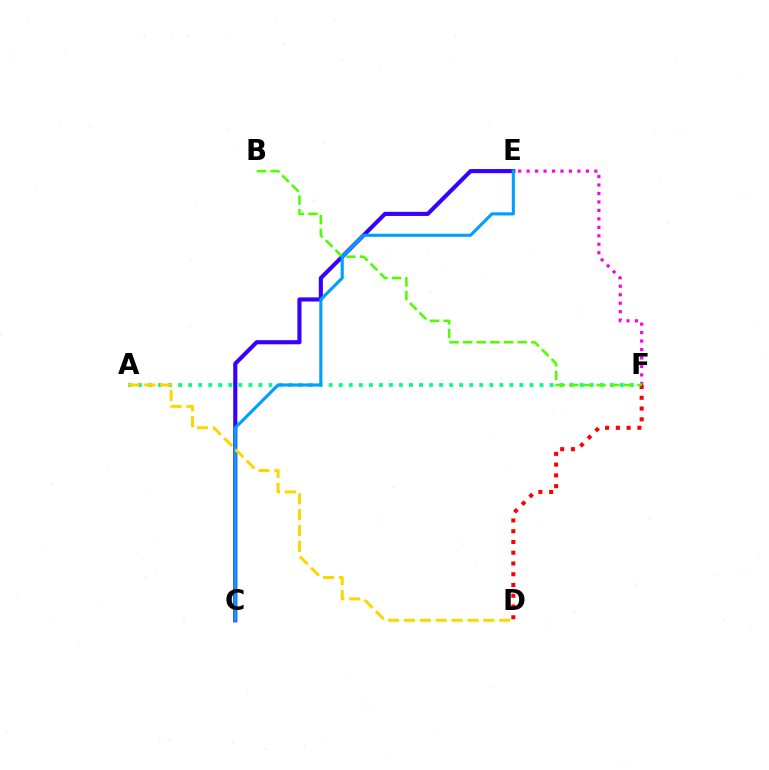{('E', 'F'): [{'color': '#ff00ed', 'line_style': 'dotted', 'thickness': 2.3}], ('A', 'F'): [{'color': '#00ff86', 'line_style': 'dotted', 'thickness': 2.73}], ('C', 'E'): [{'color': '#3700ff', 'line_style': 'solid', 'thickness': 2.96}, {'color': '#009eff', 'line_style': 'solid', 'thickness': 2.23}], ('D', 'F'): [{'color': '#ff0000', 'line_style': 'dotted', 'thickness': 2.92}], ('B', 'F'): [{'color': '#4fff00', 'line_style': 'dashed', 'thickness': 1.85}], ('A', 'D'): [{'color': '#ffd500', 'line_style': 'dashed', 'thickness': 2.16}]}